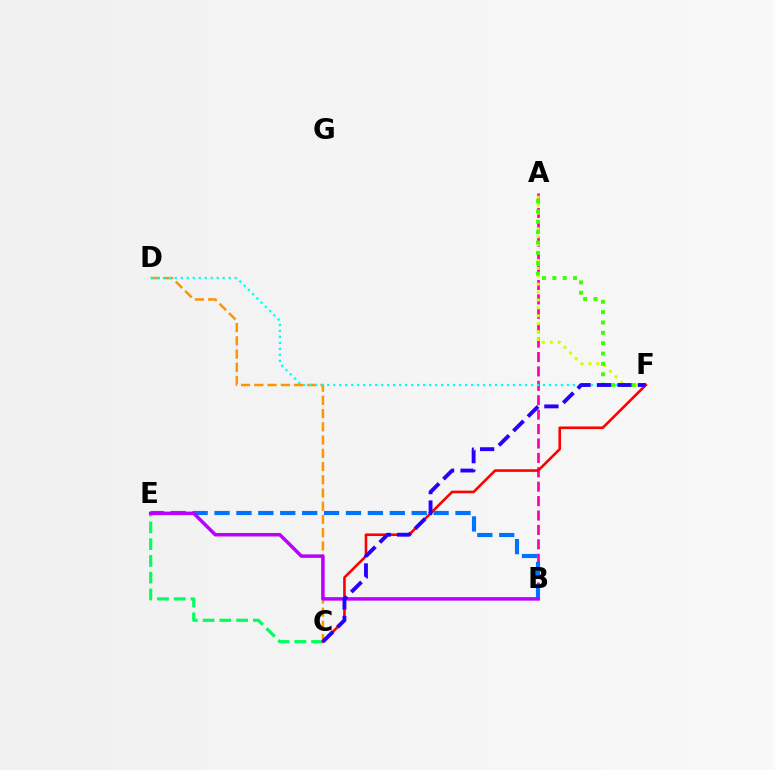{('A', 'B'): [{'color': '#ff00ac', 'line_style': 'dashed', 'thickness': 1.96}], ('B', 'E'): [{'color': '#0074ff', 'line_style': 'dashed', 'thickness': 2.98}, {'color': '#b900ff', 'line_style': 'solid', 'thickness': 2.51}], ('C', 'D'): [{'color': '#ff9400', 'line_style': 'dashed', 'thickness': 1.8}], ('C', 'E'): [{'color': '#00ff5c', 'line_style': 'dashed', 'thickness': 2.28}], ('D', 'F'): [{'color': '#00fff6', 'line_style': 'dotted', 'thickness': 1.63}], ('A', 'F'): [{'color': '#d1ff00', 'line_style': 'dotted', 'thickness': 2.15}, {'color': '#3dff00', 'line_style': 'dotted', 'thickness': 2.81}], ('C', 'F'): [{'color': '#ff0000', 'line_style': 'solid', 'thickness': 1.87}, {'color': '#2500ff', 'line_style': 'dashed', 'thickness': 2.78}]}